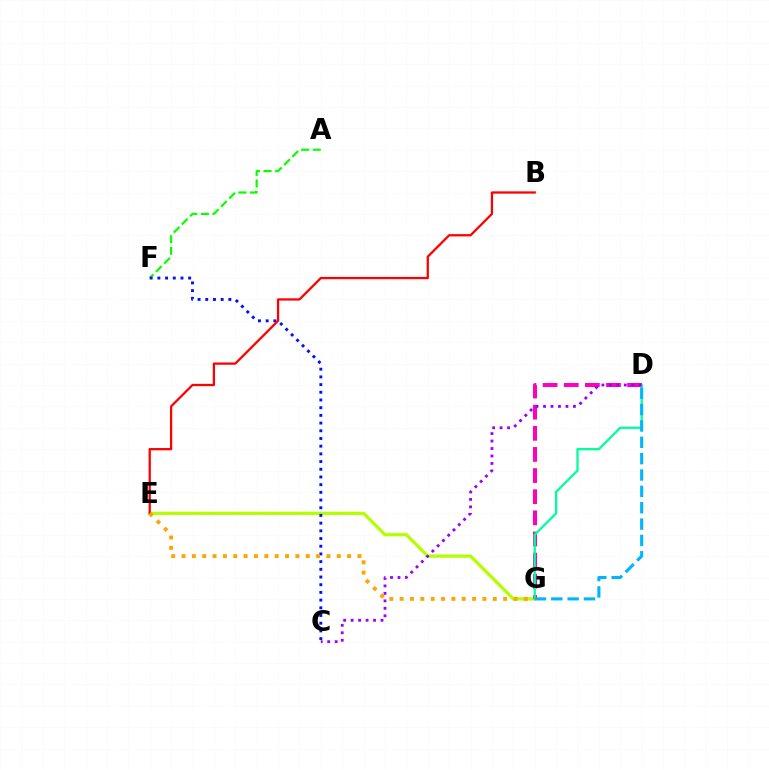{('E', 'G'): [{'color': '#b3ff00', 'line_style': 'solid', 'thickness': 2.35}, {'color': '#ffa500', 'line_style': 'dotted', 'thickness': 2.81}], ('A', 'F'): [{'color': '#08ff00', 'line_style': 'dashed', 'thickness': 1.58}], ('D', 'G'): [{'color': '#ff00bd', 'line_style': 'dashed', 'thickness': 2.87}, {'color': '#00ff9d', 'line_style': 'solid', 'thickness': 1.65}, {'color': '#00b5ff', 'line_style': 'dashed', 'thickness': 2.22}], ('C', 'F'): [{'color': '#0010ff', 'line_style': 'dotted', 'thickness': 2.09}], ('B', 'E'): [{'color': '#ff0000', 'line_style': 'solid', 'thickness': 1.63}], ('C', 'D'): [{'color': '#9b00ff', 'line_style': 'dotted', 'thickness': 2.03}]}